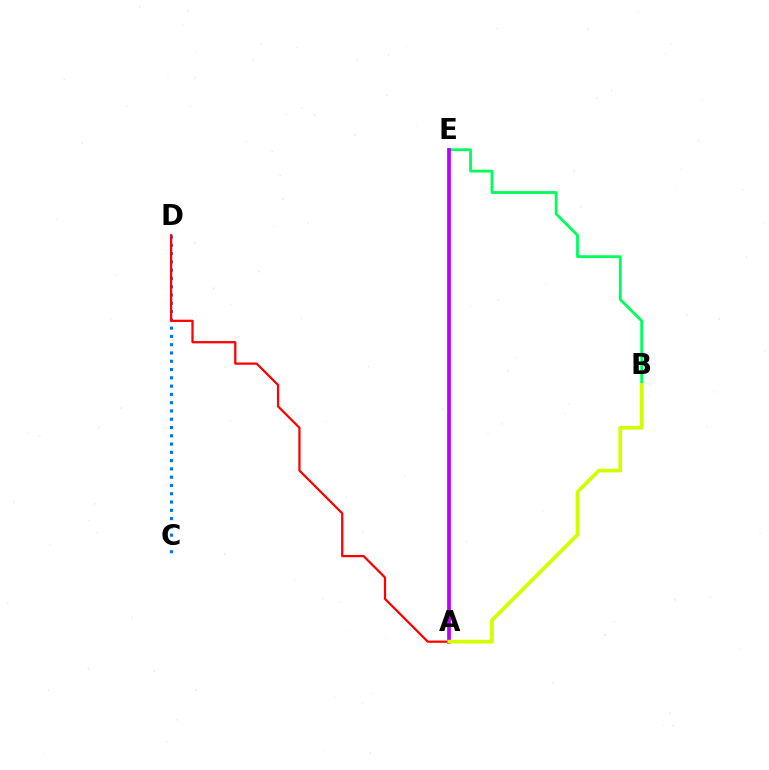{('B', 'E'): [{'color': '#00ff5c', 'line_style': 'solid', 'thickness': 2.03}], ('C', 'D'): [{'color': '#0074ff', 'line_style': 'dotted', 'thickness': 2.25}], ('A', 'E'): [{'color': '#b900ff', 'line_style': 'solid', 'thickness': 2.68}], ('A', 'D'): [{'color': '#ff0000', 'line_style': 'solid', 'thickness': 1.62}], ('A', 'B'): [{'color': '#d1ff00', 'line_style': 'solid', 'thickness': 2.69}]}